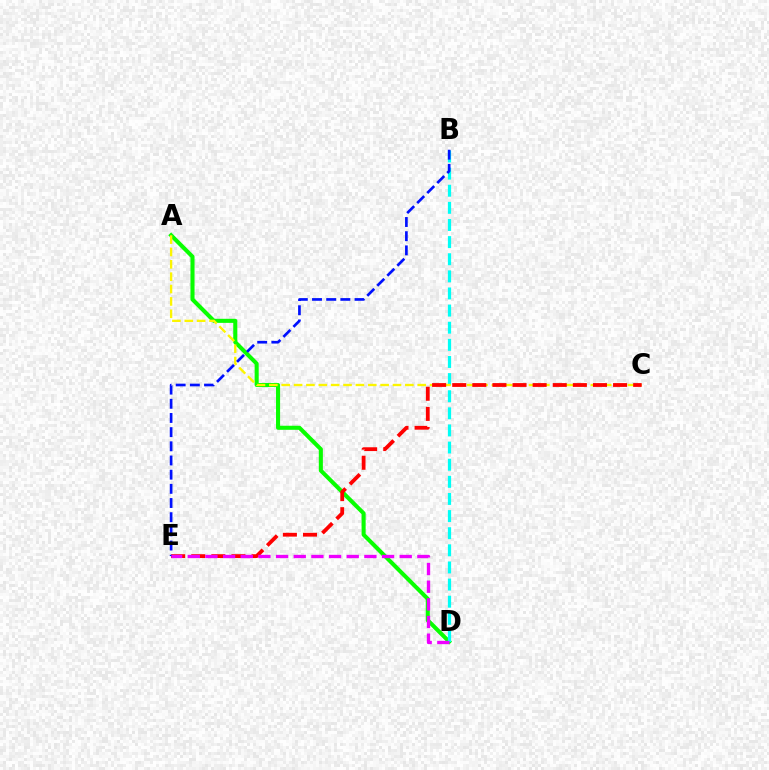{('A', 'D'): [{'color': '#08ff00', 'line_style': 'solid', 'thickness': 2.93}], ('B', 'D'): [{'color': '#00fff6', 'line_style': 'dashed', 'thickness': 2.33}], ('A', 'C'): [{'color': '#fcf500', 'line_style': 'dashed', 'thickness': 1.68}], ('C', 'E'): [{'color': '#ff0000', 'line_style': 'dashed', 'thickness': 2.73}], ('B', 'E'): [{'color': '#0010ff', 'line_style': 'dashed', 'thickness': 1.93}], ('D', 'E'): [{'color': '#ee00ff', 'line_style': 'dashed', 'thickness': 2.4}]}